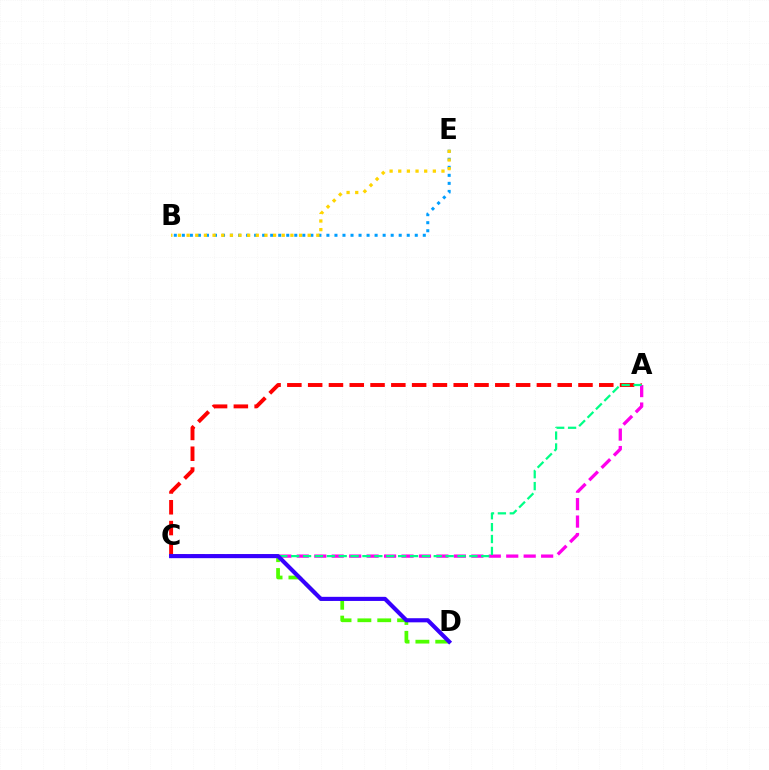{('A', 'C'): [{'color': '#ff0000', 'line_style': 'dashed', 'thickness': 2.82}, {'color': '#ff00ed', 'line_style': 'dashed', 'thickness': 2.37}, {'color': '#00ff86', 'line_style': 'dashed', 'thickness': 1.61}], ('C', 'D'): [{'color': '#4fff00', 'line_style': 'dashed', 'thickness': 2.7}, {'color': '#3700ff', 'line_style': 'solid', 'thickness': 2.96}], ('B', 'E'): [{'color': '#009eff', 'line_style': 'dotted', 'thickness': 2.18}, {'color': '#ffd500', 'line_style': 'dotted', 'thickness': 2.35}]}